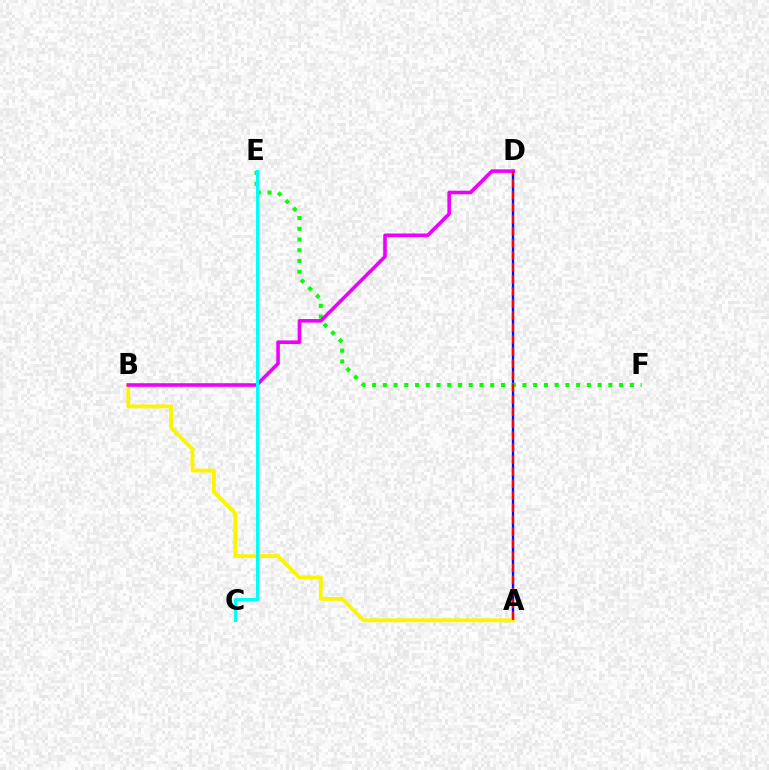{('A', 'D'): [{'color': '#0010ff', 'line_style': 'solid', 'thickness': 1.7}, {'color': '#ff0000', 'line_style': 'dashed', 'thickness': 1.63}], ('A', 'B'): [{'color': '#fcf500', 'line_style': 'solid', 'thickness': 2.76}], ('E', 'F'): [{'color': '#08ff00', 'line_style': 'dotted', 'thickness': 2.92}], ('B', 'D'): [{'color': '#ee00ff', 'line_style': 'solid', 'thickness': 2.59}], ('C', 'E'): [{'color': '#00fff6', 'line_style': 'solid', 'thickness': 2.2}]}